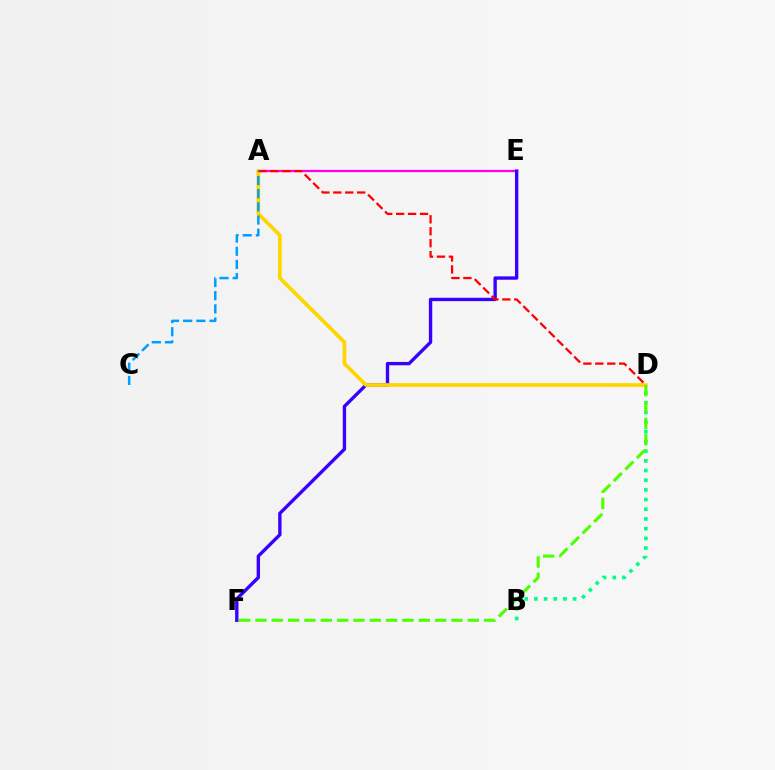{('A', 'E'): [{'color': '#ff00ed', 'line_style': 'solid', 'thickness': 1.63}], ('E', 'F'): [{'color': '#3700ff', 'line_style': 'solid', 'thickness': 2.42}], ('B', 'D'): [{'color': '#00ff86', 'line_style': 'dotted', 'thickness': 2.63}], ('A', 'D'): [{'color': '#ffd500', 'line_style': 'solid', 'thickness': 2.66}, {'color': '#ff0000', 'line_style': 'dashed', 'thickness': 1.62}], ('D', 'F'): [{'color': '#4fff00', 'line_style': 'dashed', 'thickness': 2.22}], ('A', 'C'): [{'color': '#009eff', 'line_style': 'dashed', 'thickness': 1.79}]}